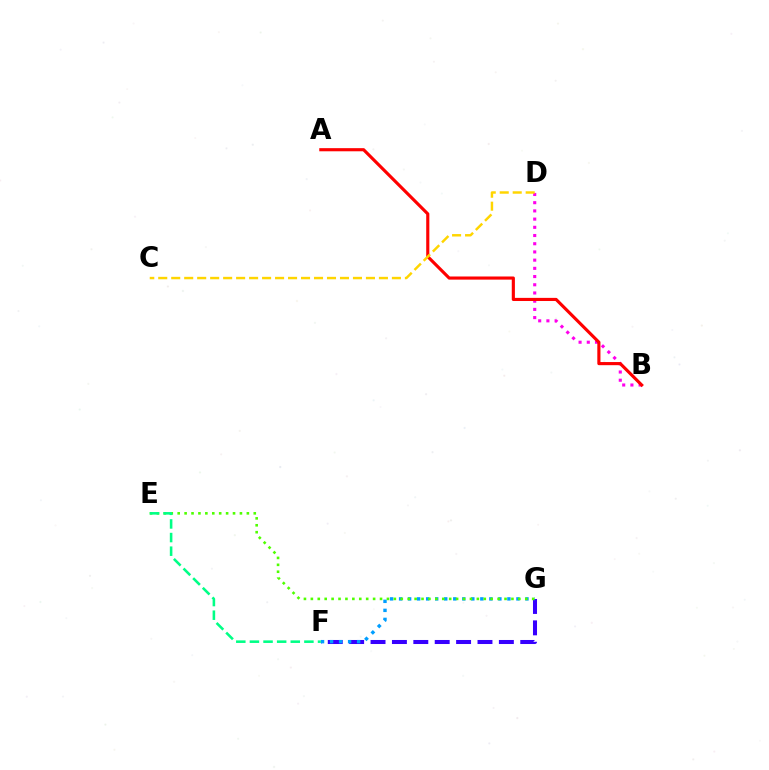{('F', 'G'): [{'color': '#3700ff', 'line_style': 'dashed', 'thickness': 2.91}, {'color': '#009eff', 'line_style': 'dotted', 'thickness': 2.45}], ('E', 'G'): [{'color': '#4fff00', 'line_style': 'dotted', 'thickness': 1.88}], ('E', 'F'): [{'color': '#00ff86', 'line_style': 'dashed', 'thickness': 1.85}], ('B', 'D'): [{'color': '#ff00ed', 'line_style': 'dotted', 'thickness': 2.23}], ('A', 'B'): [{'color': '#ff0000', 'line_style': 'solid', 'thickness': 2.26}], ('C', 'D'): [{'color': '#ffd500', 'line_style': 'dashed', 'thickness': 1.76}]}